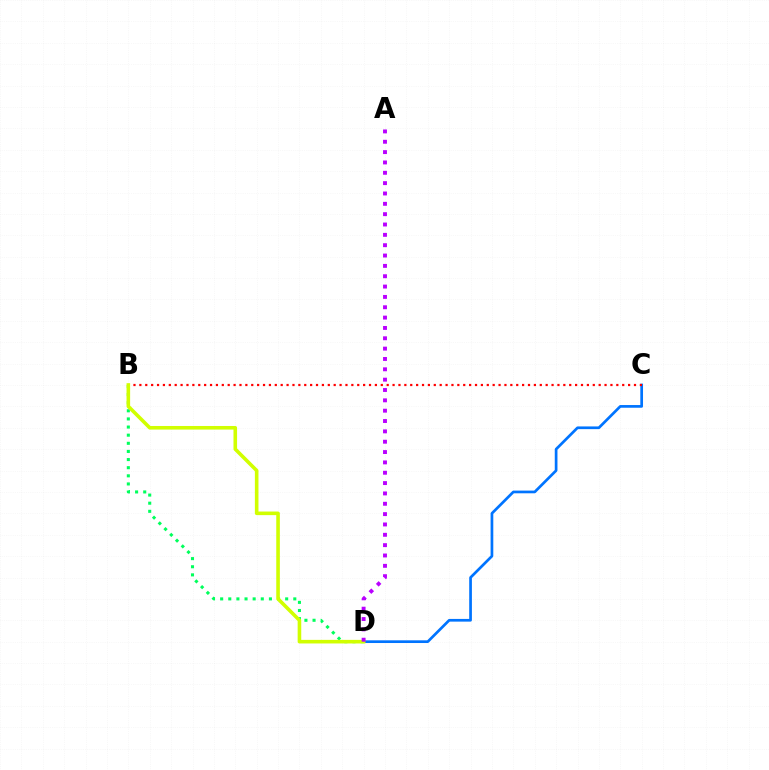{('C', 'D'): [{'color': '#0074ff', 'line_style': 'solid', 'thickness': 1.95}], ('B', 'C'): [{'color': '#ff0000', 'line_style': 'dotted', 'thickness': 1.6}], ('B', 'D'): [{'color': '#00ff5c', 'line_style': 'dotted', 'thickness': 2.21}, {'color': '#d1ff00', 'line_style': 'solid', 'thickness': 2.59}], ('A', 'D'): [{'color': '#b900ff', 'line_style': 'dotted', 'thickness': 2.81}]}